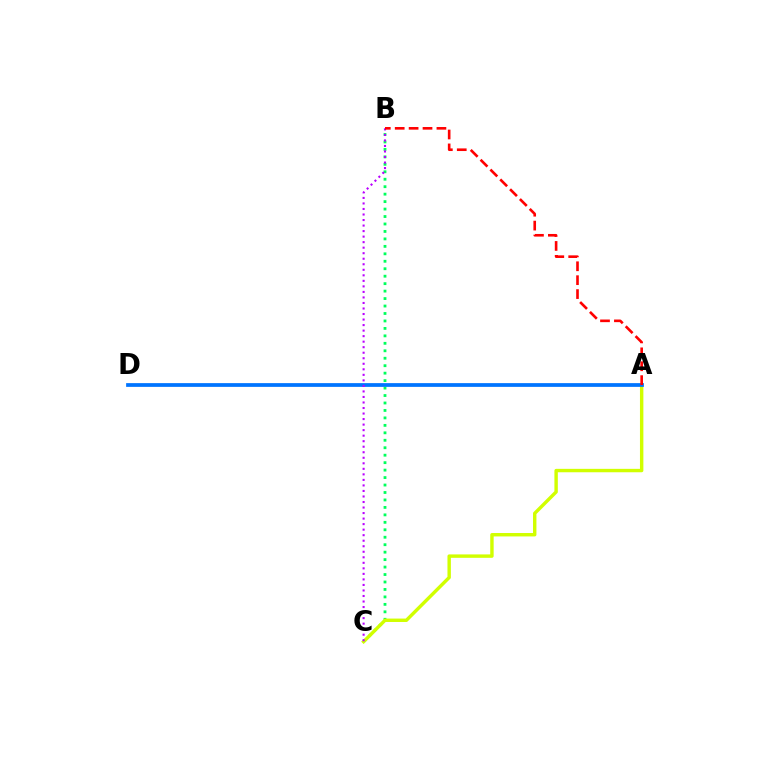{('B', 'C'): [{'color': '#00ff5c', 'line_style': 'dotted', 'thickness': 2.03}, {'color': '#b900ff', 'line_style': 'dotted', 'thickness': 1.5}], ('A', 'C'): [{'color': '#d1ff00', 'line_style': 'solid', 'thickness': 2.46}], ('A', 'D'): [{'color': '#0074ff', 'line_style': 'solid', 'thickness': 2.7}], ('A', 'B'): [{'color': '#ff0000', 'line_style': 'dashed', 'thickness': 1.89}]}